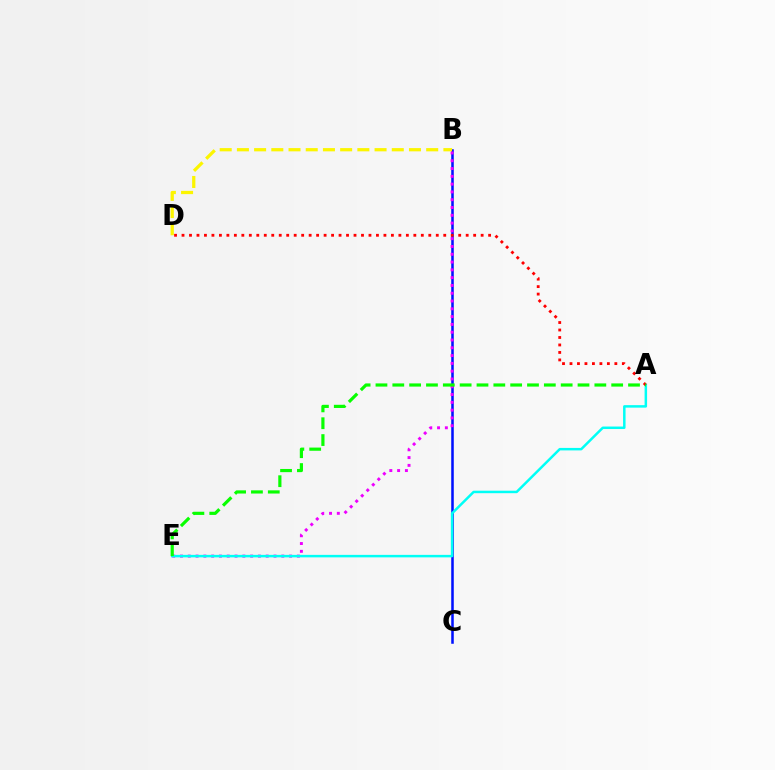{('B', 'C'): [{'color': '#0010ff', 'line_style': 'solid', 'thickness': 1.83}], ('B', 'E'): [{'color': '#ee00ff', 'line_style': 'dotted', 'thickness': 2.12}], ('B', 'D'): [{'color': '#fcf500', 'line_style': 'dashed', 'thickness': 2.34}], ('A', 'E'): [{'color': '#00fff6', 'line_style': 'solid', 'thickness': 1.79}, {'color': '#08ff00', 'line_style': 'dashed', 'thickness': 2.29}], ('A', 'D'): [{'color': '#ff0000', 'line_style': 'dotted', 'thickness': 2.03}]}